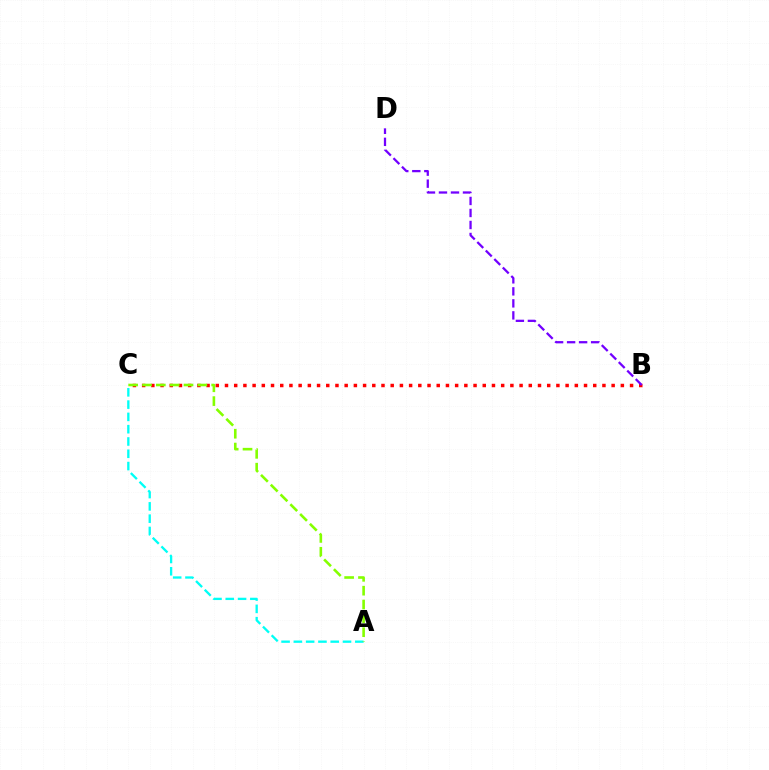{('B', 'C'): [{'color': '#ff0000', 'line_style': 'dotted', 'thickness': 2.5}], ('A', 'C'): [{'color': '#00fff6', 'line_style': 'dashed', 'thickness': 1.67}, {'color': '#84ff00', 'line_style': 'dashed', 'thickness': 1.88}], ('B', 'D'): [{'color': '#7200ff', 'line_style': 'dashed', 'thickness': 1.63}]}